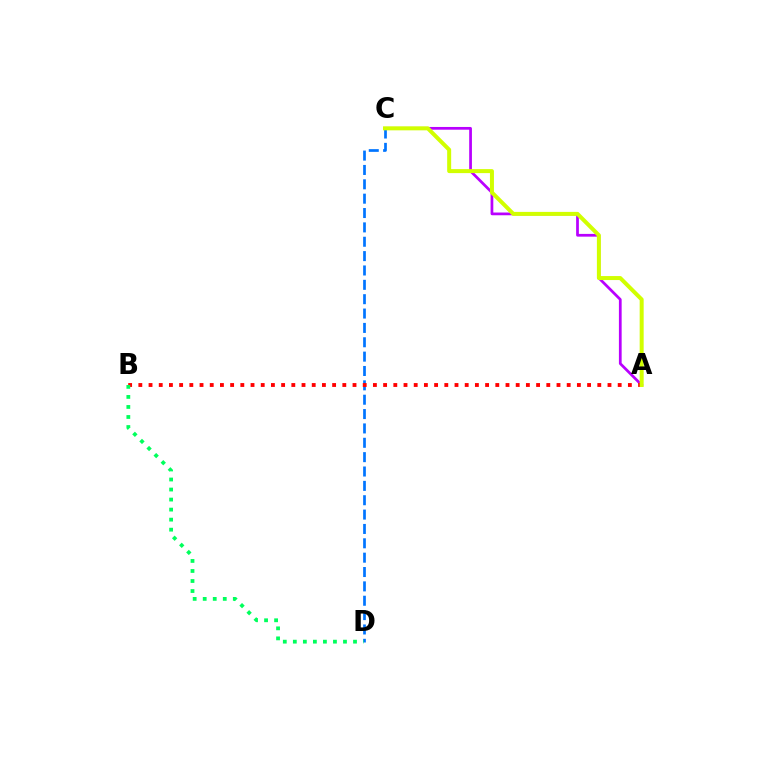{('C', 'D'): [{'color': '#0074ff', 'line_style': 'dashed', 'thickness': 1.95}], ('A', 'C'): [{'color': '#b900ff', 'line_style': 'solid', 'thickness': 1.97}, {'color': '#d1ff00', 'line_style': 'solid', 'thickness': 2.88}], ('A', 'B'): [{'color': '#ff0000', 'line_style': 'dotted', 'thickness': 2.77}], ('B', 'D'): [{'color': '#00ff5c', 'line_style': 'dotted', 'thickness': 2.73}]}